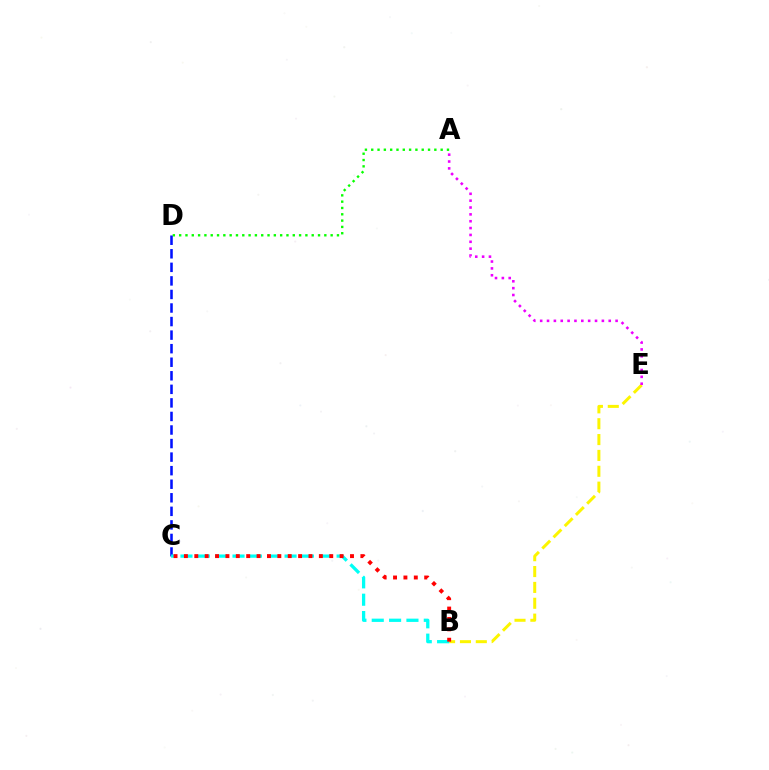{('A', 'D'): [{'color': '#08ff00', 'line_style': 'dotted', 'thickness': 1.71}], ('C', 'D'): [{'color': '#0010ff', 'line_style': 'dashed', 'thickness': 1.84}], ('B', 'E'): [{'color': '#fcf500', 'line_style': 'dashed', 'thickness': 2.15}], ('B', 'C'): [{'color': '#00fff6', 'line_style': 'dashed', 'thickness': 2.36}, {'color': '#ff0000', 'line_style': 'dotted', 'thickness': 2.82}], ('A', 'E'): [{'color': '#ee00ff', 'line_style': 'dotted', 'thickness': 1.86}]}